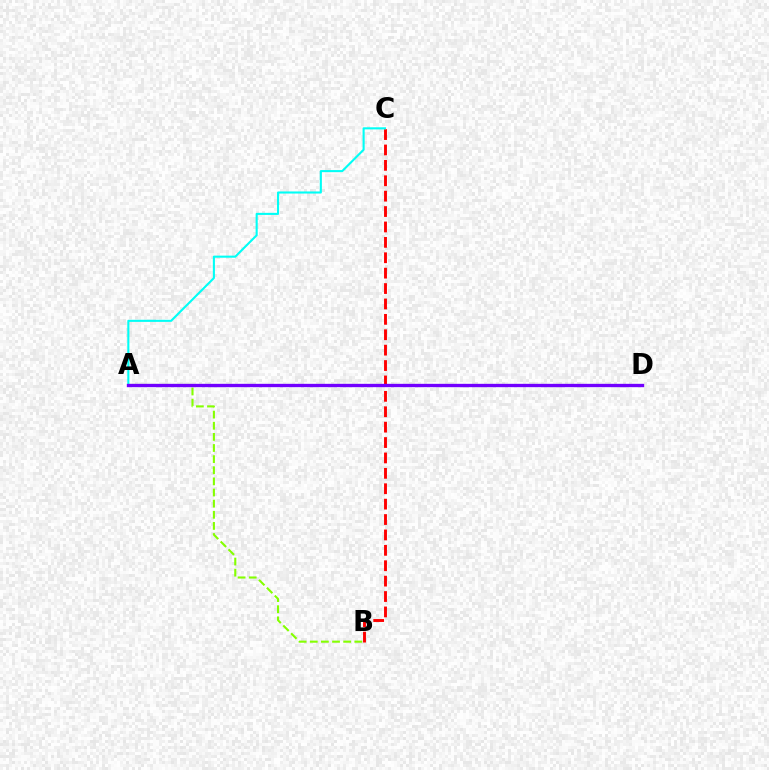{('B', 'C'): [{'color': '#ff0000', 'line_style': 'dashed', 'thickness': 2.09}], ('A', 'C'): [{'color': '#00fff6', 'line_style': 'solid', 'thickness': 1.5}], ('A', 'B'): [{'color': '#84ff00', 'line_style': 'dashed', 'thickness': 1.51}], ('A', 'D'): [{'color': '#7200ff', 'line_style': 'solid', 'thickness': 2.4}]}